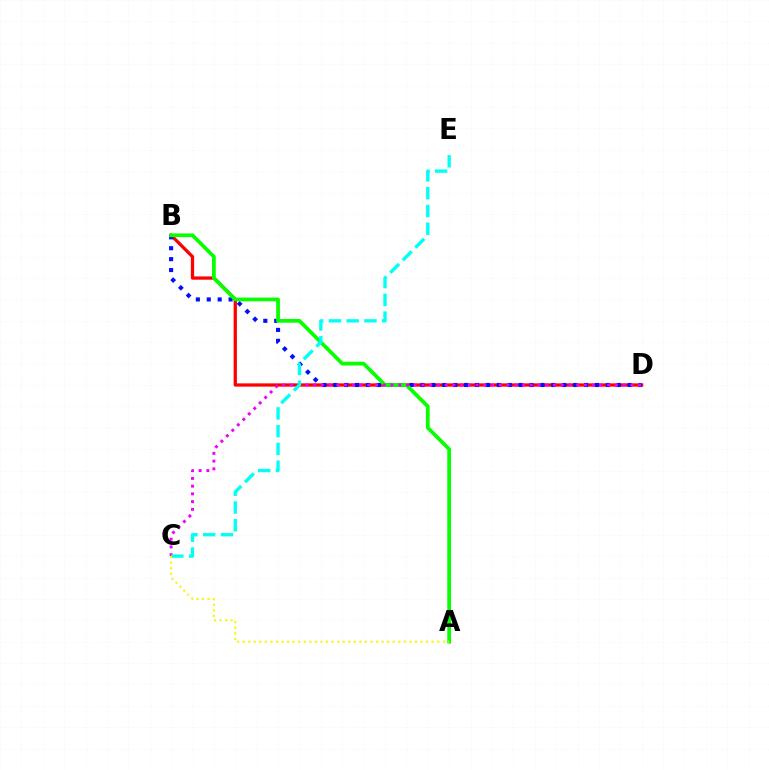{('B', 'D'): [{'color': '#ff0000', 'line_style': 'solid', 'thickness': 2.35}, {'color': '#0010ff', 'line_style': 'dotted', 'thickness': 2.96}], ('A', 'B'): [{'color': '#08ff00', 'line_style': 'solid', 'thickness': 2.69}], ('C', 'D'): [{'color': '#ee00ff', 'line_style': 'dotted', 'thickness': 2.1}], ('C', 'E'): [{'color': '#00fff6', 'line_style': 'dashed', 'thickness': 2.41}], ('A', 'C'): [{'color': '#fcf500', 'line_style': 'dotted', 'thickness': 1.51}]}